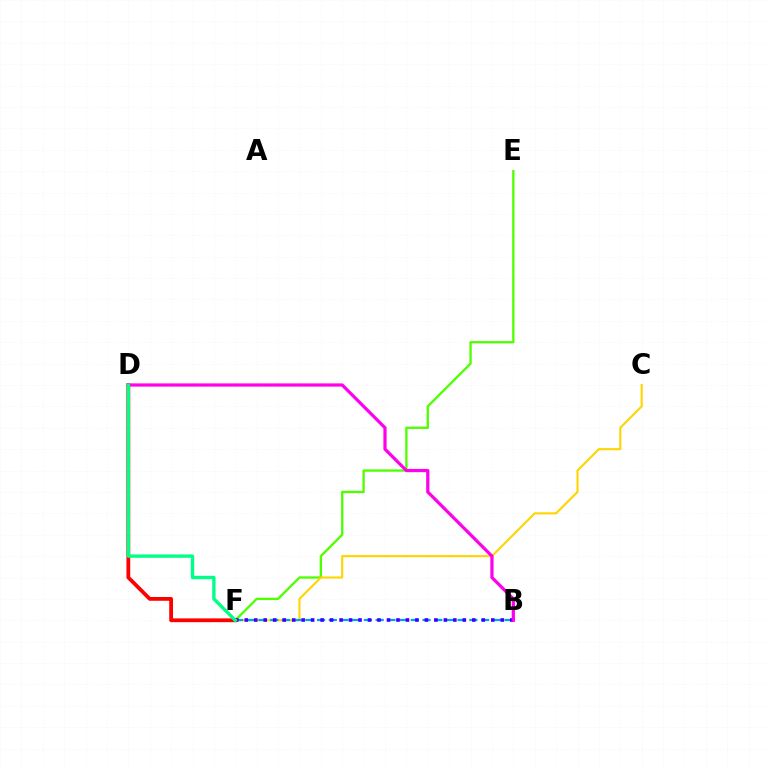{('E', 'F'): [{'color': '#4fff00', 'line_style': 'solid', 'thickness': 1.66}], ('C', 'F'): [{'color': '#ffd500', 'line_style': 'solid', 'thickness': 1.52}], ('B', 'F'): [{'color': '#009eff', 'line_style': 'dashed', 'thickness': 1.59}, {'color': '#3700ff', 'line_style': 'dotted', 'thickness': 2.58}], ('D', 'F'): [{'color': '#ff0000', 'line_style': 'solid', 'thickness': 2.73}, {'color': '#00ff86', 'line_style': 'solid', 'thickness': 2.41}], ('B', 'D'): [{'color': '#ff00ed', 'line_style': 'solid', 'thickness': 2.32}]}